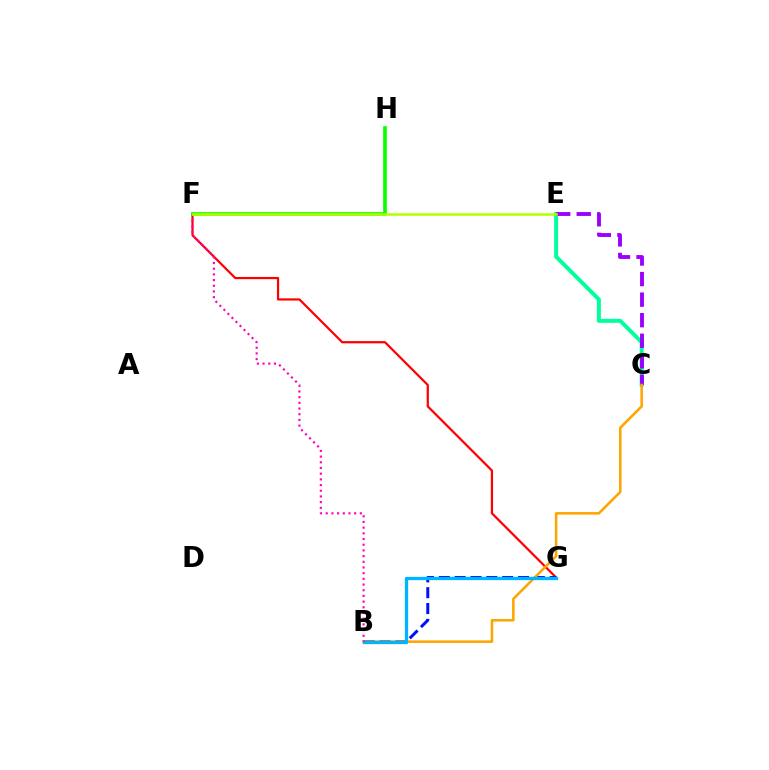{('F', 'G'): [{'color': '#ff0000', 'line_style': 'solid', 'thickness': 1.59}], ('B', 'G'): [{'color': '#0010ff', 'line_style': 'dashed', 'thickness': 2.15}, {'color': '#00b5ff', 'line_style': 'solid', 'thickness': 2.37}], ('C', 'E'): [{'color': '#00ff9d', 'line_style': 'solid', 'thickness': 2.86}, {'color': '#9b00ff', 'line_style': 'dashed', 'thickness': 2.79}], ('B', 'C'): [{'color': '#ffa500', 'line_style': 'solid', 'thickness': 1.84}], ('B', 'F'): [{'color': '#ff00bd', 'line_style': 'dotted', 'thickness': 1.55}], ('F', 'H'): [{'color': '#08ff00', 'line_style': 'solid', 'thickness': 2.62}], ('E', 'F'): [{'color': '#b3ff00', 'line_style': 'solid', 'thickness': 1.83}]}